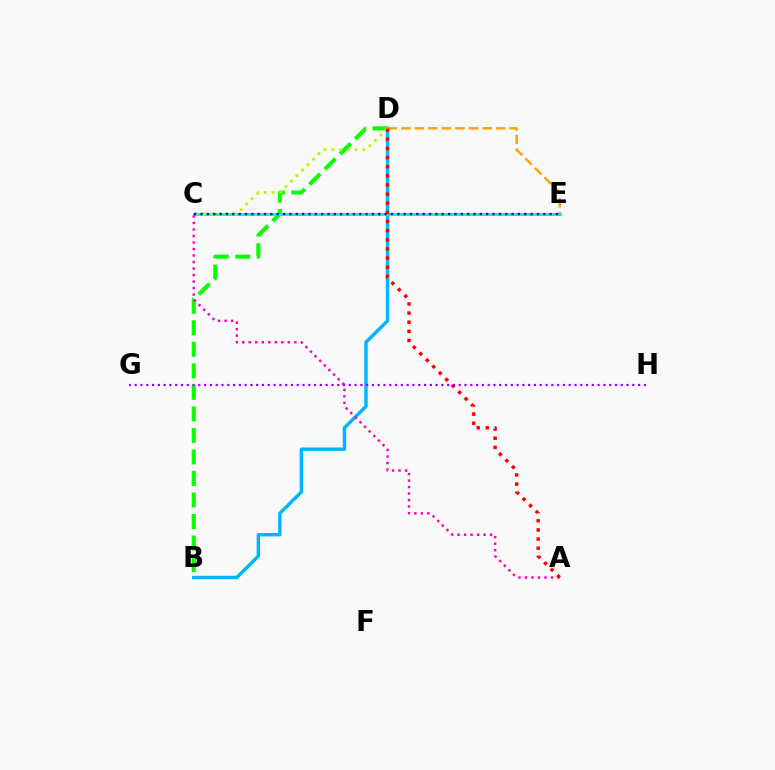{('B', 'D'): [{'color': '#00b5ff', 'line_style': 'solid', 'thickness': 2.45}, {'color': '#08ff00', 'line_style': 'dashed', 'thickness': 2.92}], ('D', 'E'): [{'color': '#ffa500', 'line_style': 'dashed', 'thickness': 1.84}], ('C', 'E'): [{'color': '#00ff9d', 'line_style': 'solid', 'thickness': 2.07}, {'color': '#0010ff', 'line_style': 'dotted', 'thickness': 1.72}], ('C', 'D'): [{'color': '#b3ff00', 'line_style': 'dotted', 'thickness': 2.11}], ('A', 'C'): [{'color': '#ff00bd', 'line_style': 'dotted', 'thickness': 1.77}], ('A', 'D'): [{'color': '#ff0000', 'line_style': 'dotted', 'thickness': 2.48}], ('G', 'H'): [{'color': '#9b00ff', 'line_style': 'dotted', 'thickness': 1.57}]}